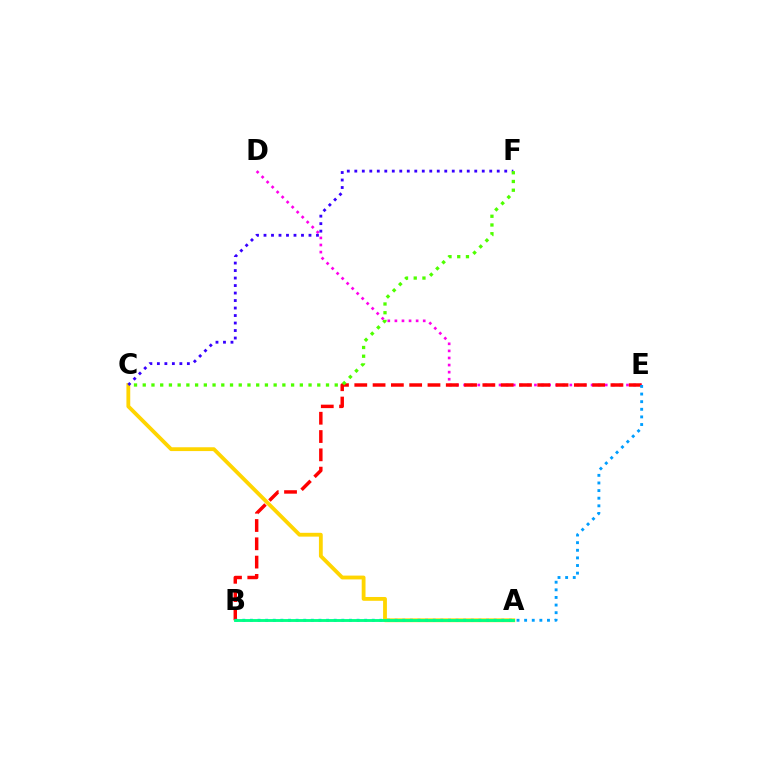{('D', 'E'): [{'color': '#ff00ed', 'line_style': 'dotted', 'thickness': 1.92}], ('A', 'C'): [{'color': '#ffd500', 'line_style': 'solid', 'thickness': 2.75}], ('B', 'E'): [{'color': '#ff0000', 'line_style': 'dashed', 'thickness': 2.49}, {'color': '#009eff', 'line_style': 'dotted', 'thickness': 2.07}], ('C', 'F'): [{'color': '#3700ff', 'line_style': 'dotted', 'thickness': 2.04}, {'color': '#4fff00', 'line_style': 'dotted', 'thickness': 2.37}], ('A', 'B'): [{'color': '#00ff86', 'line_style': 'solid', 'thickness': 2.07}]}